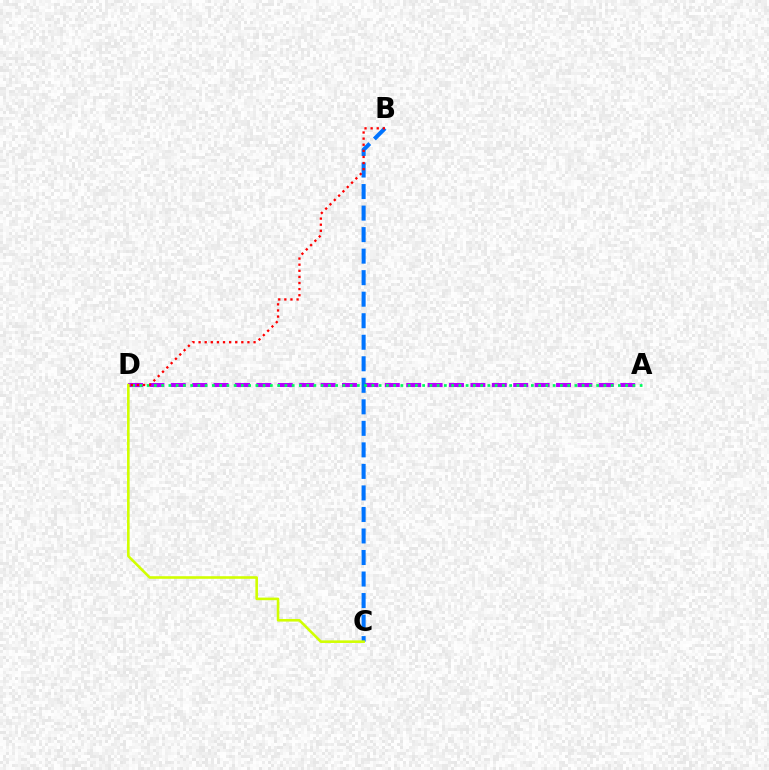{('A', 'D'): [{'color': '#b900ff', 'line_style': 'dashed', 'thickness': 2.91}, {'color': '#00ff5c', 'line_style': 'dotted', 'thickness': 1.97}], ('B', 'C'): [{'color': '#0074ff', 'line_style': 'dashed', 'thickness': 2.92}], ('C', 'D'): [{'color': '#d1ff00', 'line_style': 'solid', 'thickness': 1.87}], ('B', 'D'): [{'color': '#ff0000', 'line_style': 'dotted', 'thickness': 1.66}]}